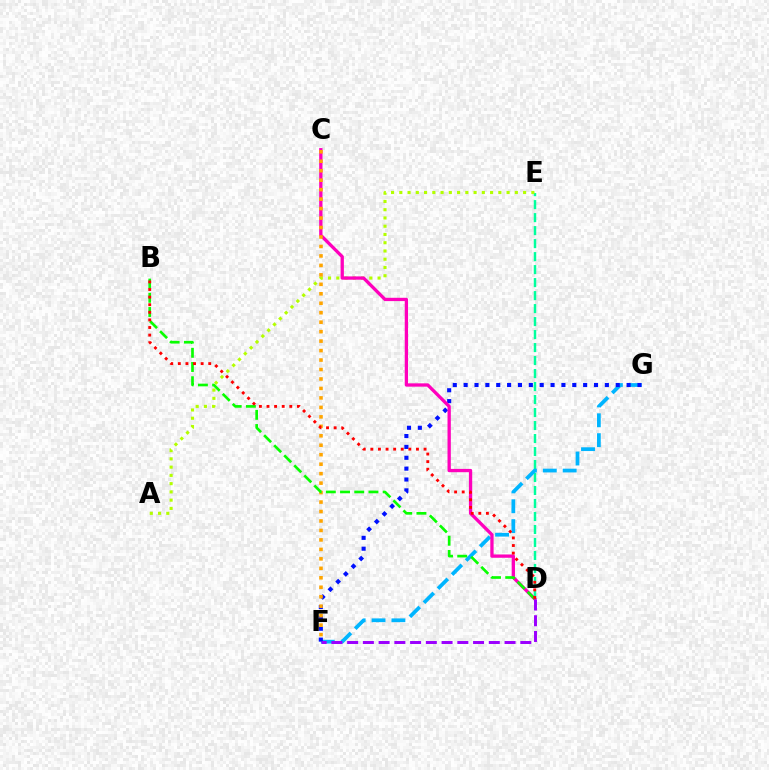{('D', 'E'): [{'color': '#00ff9d', 'line_style': 'dashed', 'thickness': 1.77}], ('F', 'G'): [{'color': '#00b5ff', 'line_style': 'dashed', 'thickness': 2.7}, {'color': '#0010ff', 'line_style': 'dotted', 'thickness': 2.95}], ('A', 'E'): [{'color': '#b3ff00', 'line_style': 'dotted', 'thickness': 2.24}], ('C', 'D'): [{'color': '#ff00bd', 'line_style': 'solid', 'thickness': 2.38}], ('C', 'F'): [{'color': '#ffa500', 'line_style': 'dotted', 'thickness': 2.57}], ('B', 'D'): [{'color': '#08ff00', 'line_style': 'dashed', 'thickness': 1.93}, {'color': '#ff0000', 'line_style': 'dotted', 'thickness': 2.06}], ('D', 'F'): [{'color': '#9b00ff', 'line_style': 'dashed', 'thickness': 2.14}]}